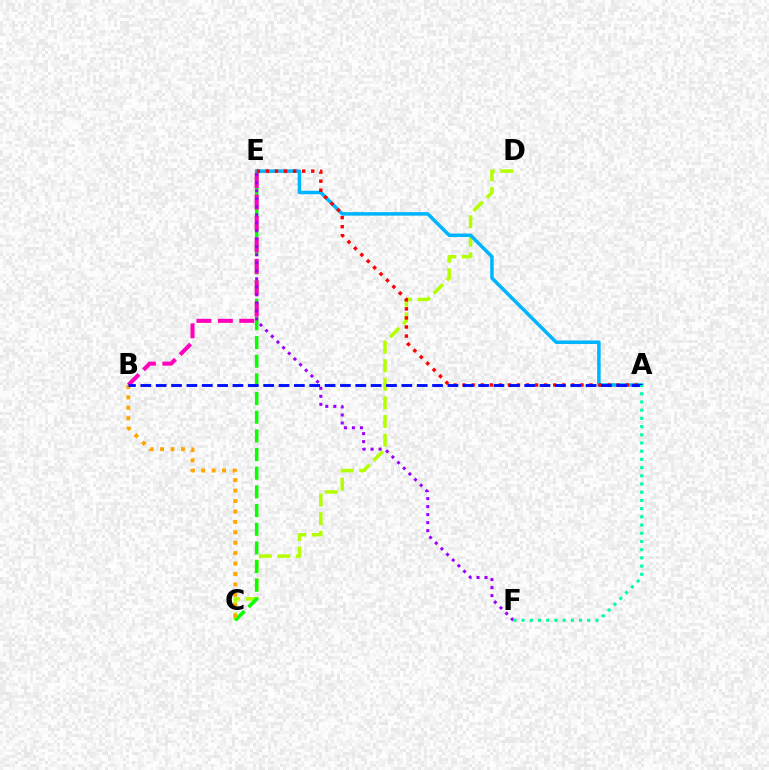{('C', 'D'): [{'color': '#b3ff00', 'line_style': 'dashed', 'thickness': 2.53}], ('C', 'E'): [{'color': '#08ff00', 'line_style': 'dashed', 'thickness': 2.54}], ('B', 'E'): [{'color': '#ff00bd', 'line_style': 'dashed', 'thickness': 2.91}], ('A', 'E'): [{'color': '#00b5ff', 'line_style': 'solid', 'thickness': 2.53}, {'color': '#ff0000', 'line_style': 'dotted', 'thickness': 2.46}], ('B', 'C'): [{'color': '#ffa500', 'line_style': 'dotted', 'thickness': 2.83}], ('E', 'F'): [{'color': '#9b00ff', 'line_style': 'dotted', 'thickness': 2.18}], ('A', 'B'): [{'color': '#0010ff', 'line_style': 'dashed', 'thickness': 2.09}], ('A', 'F'): [{'color': '#00ff9d', 'line_style': 'dotted', 'thickness': 2.23}]}